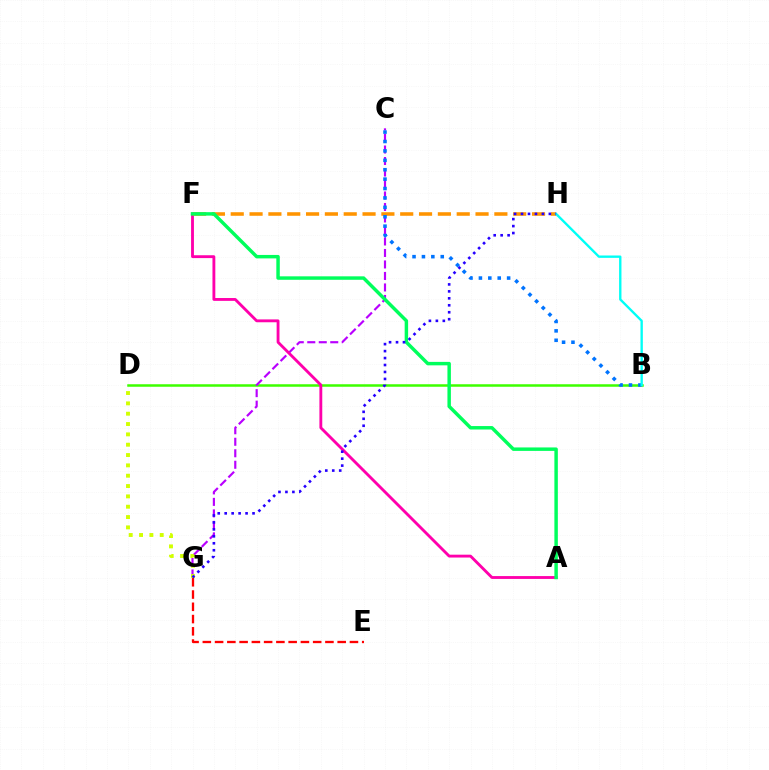{('B', 'D'): [{'color': '#3dff00', 'line_style': 'solid', 'thickness': 1.8}], ('C', 'G'): [{'color': '#b900ff', 'line_style': 'dashed', 'thickness': 1.56}], ('E', 'G'): [{'color': '#ff0000', 'line_style': 'dashed', 'thickness': 1.67}], ('A', 'F'): [{'color': '#ff00ac', 'line_style': 'solid', 'thickness': 2.05}, {'color': '#00ff5c', 'line_style': 'solid', 'thickness': 2.49}], ('F', 'H'): [{'color': '#ff9400', 'line_style': 'dashed', 'thickness': 2.56}], ('B', 'C'): [{'color': '#0074ff', 'line_style': 'dotted', 'thickness': 2.56}], ('B', 'H'): [{'color': '#00fff6', 'line_style': 'solid', 'thickness': 1.7}], ('D', 'G'): [{'color': '#d1ff00', 'line_style': 'dotted', 'thickness': 2.81}], ('G', 'H'): [{'color': '#2500ff', 'line_style': 'dotted', 'thickness': 1.89}]}